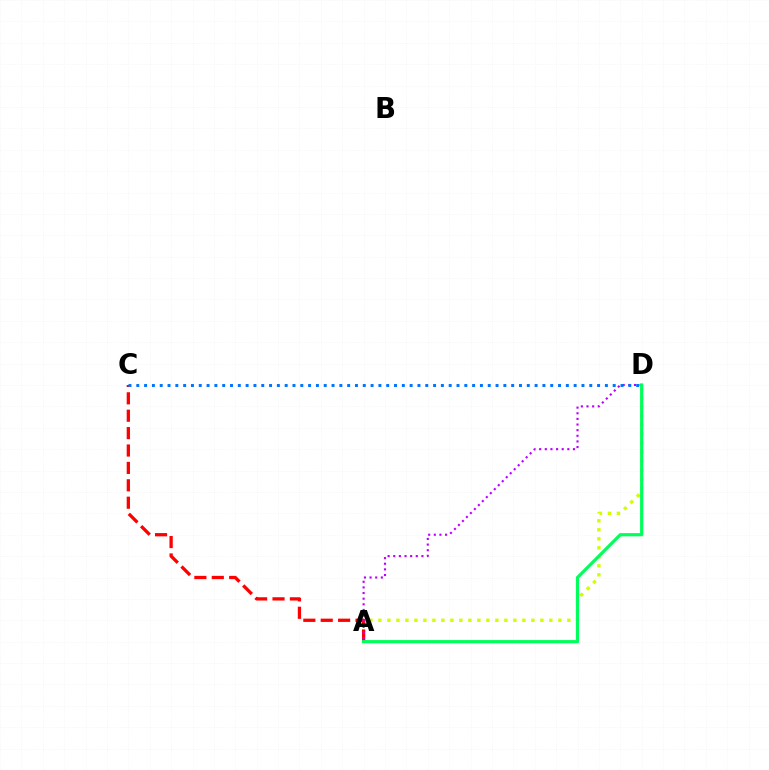{('A', 'D'): [{'color': '#d1ff00', 'line_style': 'dotted', 'thickness': 2.44}, {'color': '#b900ff', 'line_style': 'dotted', 'thickness': 1.53}, {'color': '#00ff5c', 'line_style': 'solid', 'thickness': 2.3}], ('A', 'C'): [{'color': '#ff0000', 'line_style': 'dashed', 'thickness': 2.36}], ('C', 'D'): [{'color': '#0074ff', 'line_style': 'dotted', 'thickness': 2.12}]}